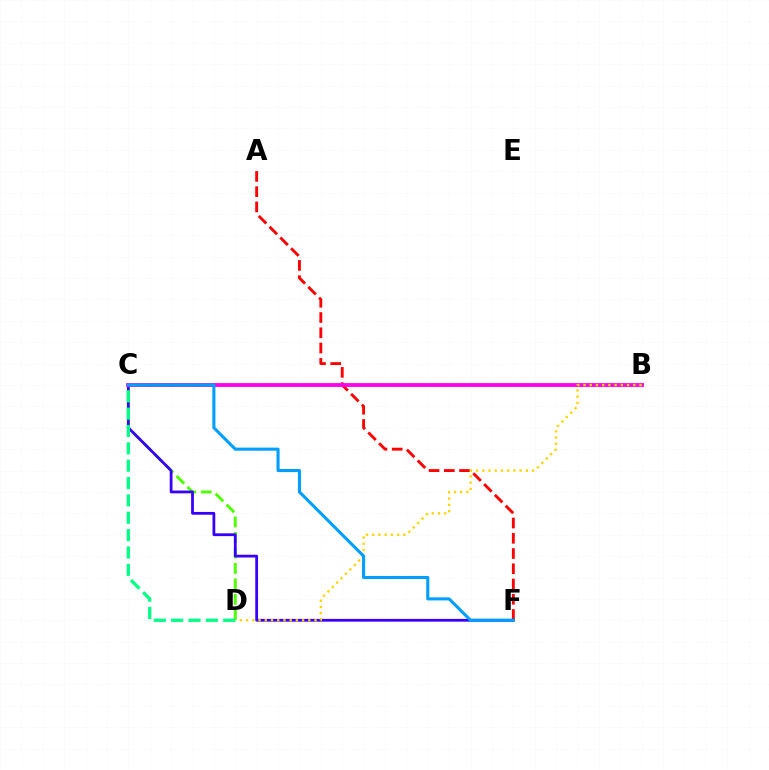{('A', 'F'): [{'color': '#ff0000', 'line_style': 'dashed', 'thickness': 2.07}], ('C', 'D'): [{'color': '#4fff00', 'line_style': 'dashed', 'thickness': 2.1}, {'color': '#00ff86', 'line_style': 'dashed', 'thickness': 2.36}], ('C', 'F'): [{'color': '#3700ff', 'line_style': 'solid', 'thickness': 2.0}, {'color': '#009eff', 'line_style': 'solid', 'thickness': 2.21}], ('B', 'C'): [{'color': '#ff00ed', 'line_style': 'solid', 'thickness': 2.76}], ('B', 'D'): [{'color': '#ffd500', 'line_style': 'dotted', 'thickness': 1.69}]}